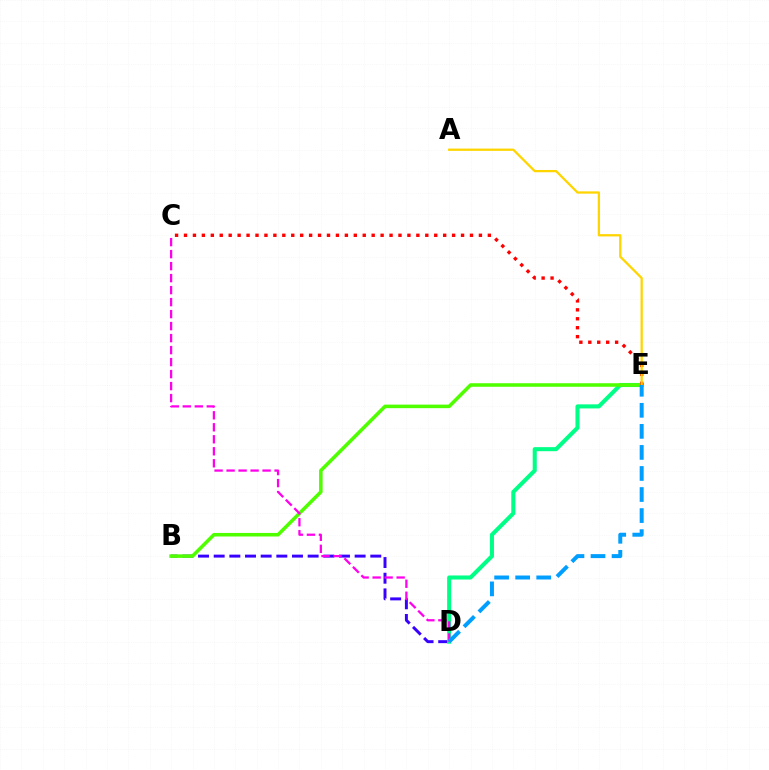{('B', 'D'): [{'color': '#3700ff', 'line_style': 'dashed', 'thickness': 2.13}], ('D', 'E'): [{'color': '#00ff86', 'line_style': 'solid', 'thickness': 2.93}, {'color': '#009eff', 'line_style': 'dashed', 'thickness': 2.86}], ('B', 'E'): [{'color': '#4fff00', 'line_style': 'solid', 'thickness': 2.55}], ('C', 'E'): [{'color': '#ff0000', 'line_style': 'dotted', 'thickness': 2.43}], ('A', 'E'): [{'color': '#ffd500', 'line_style': 'solid', 'thickness': 1.64}], ('C', 'D'): [{'color': '#ff00ed', 'line_style': 'dashed', 'thickness': 1.63}]}